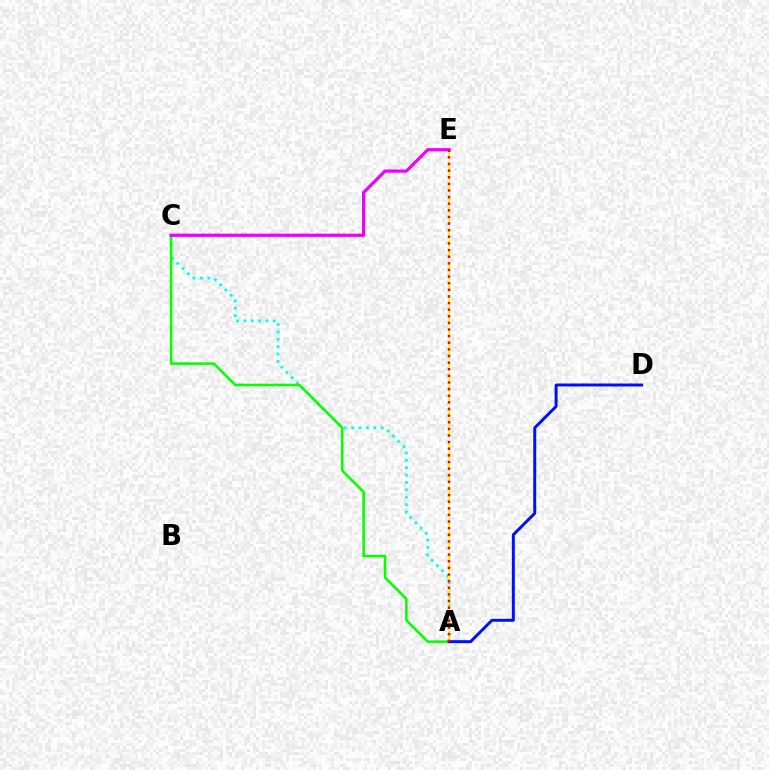{('A', 'C'): [{'color': '#00fff6', 'line_style': 'dotted', 'thickness': 2.01}, {'color': '#08ff00', 'line_style': 'solid', 'thickness': 1.85}], ('C', 'E'): [{'color': '#ee00ff', 'line_style': 'solid', 'thickness': 2.31}], ('A', 'E'): [{'color': '#fcf500', 'line_style': 'dashed', 'thickness': 1.52}, {'color': '#ff0000', 'line_style': 'dotted', 'thickness': 1.8}], ('A', 'D'): [{'color': '#0010ff', 'line_style': 'solid', 'thickness': 2.14}]}